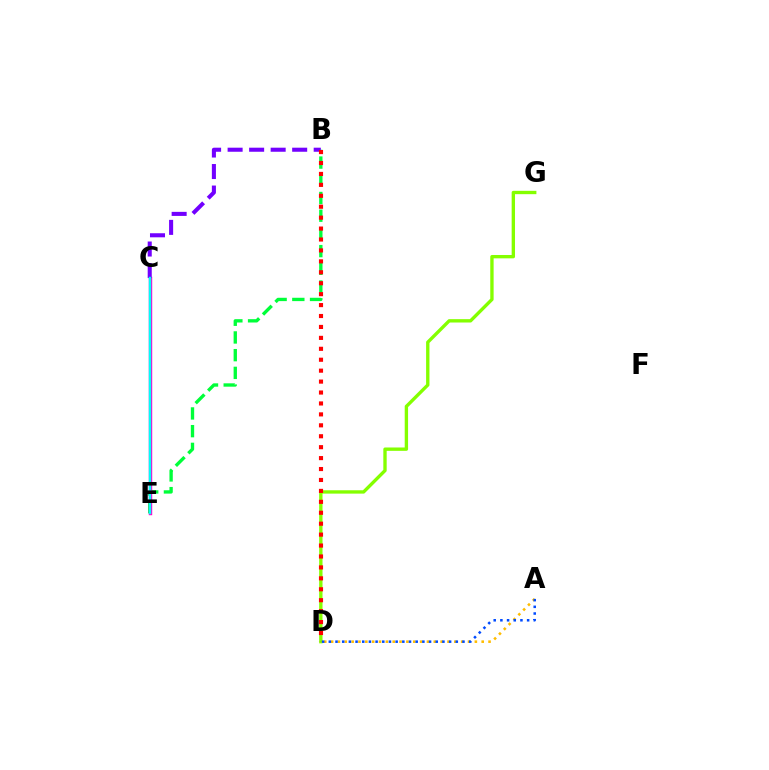{('B', 'E'): [{'color': '#00ff39', 'line_style': 'dashed', 'thickness': 2.41}], ('C', 'E'): [{'color': '#ff00cf', 'line_style': 'solid', 'thickness': 2.46}, {'color': '#00fff6', 'line_style': 'solid', 'thickness': 1.74}], ('B', 'C'): [{'color': '#7200ff', 'line_style': 'dashed', 'thickness': 2.92}], ('A', 'D'): [{'color': '#ffbd00', 'line_style': 'dotted', 'thickness': 1.86}, {'color': '#004bff', 'line_style': 'dotted', 'thickness': 1.82}], ('D', 'G'): [{'color': '#84ff00', 'line_style': 'solid', 'thickness': 2.41}], ('B', 'D'): [{'color': '#ff0000', 'line_style': 'dotted', 'thickness': 2.97}]}